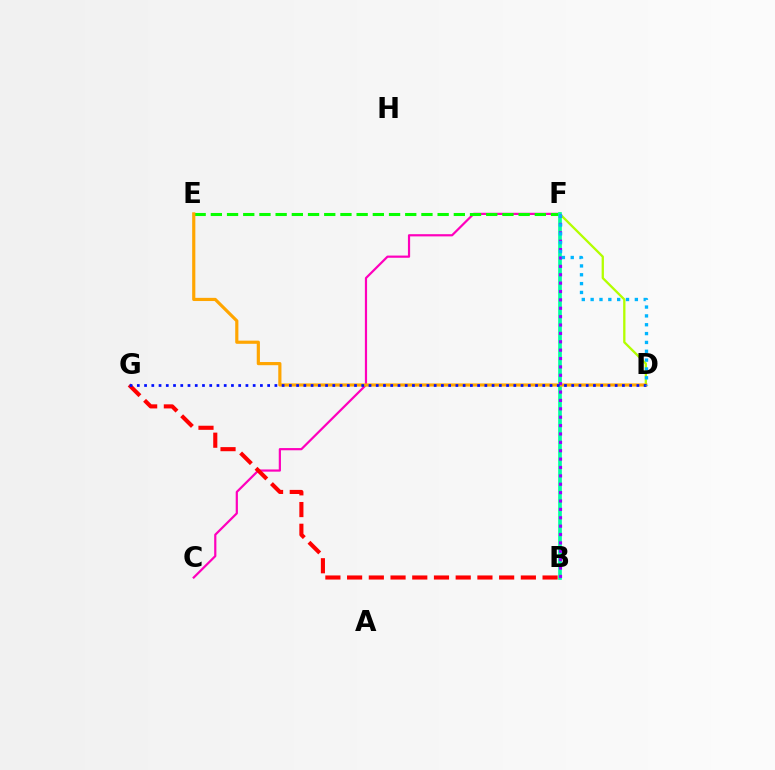{('C', 'F'): [{'color': '#ff00bd', 'line_style': 'solid', 'thickness': 1.59}], ('E', 'F'): [{'color': '#08ff00', 'line_style': 'dashed', 'thickness': 2.2}], ('D', 'F'): [{'color': '#b3ff00', 'line_style': 'solid', 'thickness': 1.65}, {'color': '#00b5ff', 'line_style': 'dotted', 'thickness': 2.4}], ('B', 'F'): [{'color': '#00ff9d', 'line_style': 'solid', 'thickness': 2.65}, {'color': '#9b00ff', 'line_style': 'dotted', 'thickness': 2.28}], ('D', 'E'): [{'color': '#ffa500', 'line_style': 'solid', 'thickness': 2.29}], ('B', 'G'): [{'color': '#ff0000', 'line_style': 'dashed', 'thickness': 2.95}], ('D', 'G'): [{'color': '#0010ff', 'line_style': 'dotted', 'thickness': 1.97}]}